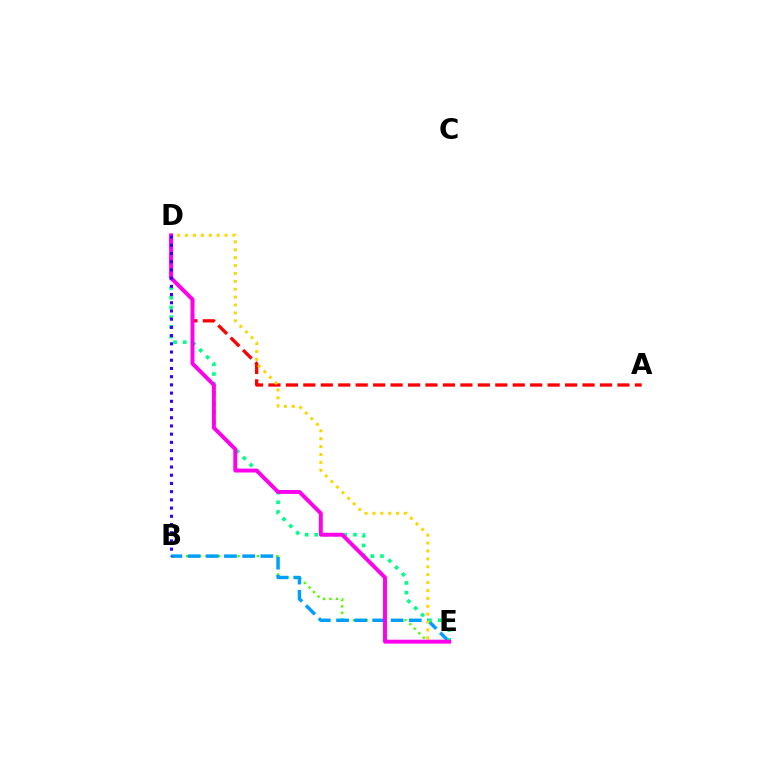{('B', 'E'): [{'color': '#4fff00', 'line_style': 'dotted', 'thickness': 1.75}, {'color': '#009eff', 'line_style': 'dashed', 'thickness': 2.47}], ('D', 'E'): [{'color': '#00ff86', 'line_style': 'dotted', 'thickness': 2.63}, {'color': '#ffd500', 'line_style': 'dotted', 'thickness': 2.15}, {'color': '#ff00ed', 'line_style': 'solid', 'thickness': 2.82}], ('A', 'D'): [{'color': '#ff0000', 'line_style': 'dashed', 'thickness': 2.37}], ('B', 'D'): [{'color': '#3700ff', 'line_style': 'dotted', 'thickness': 2.23}]}